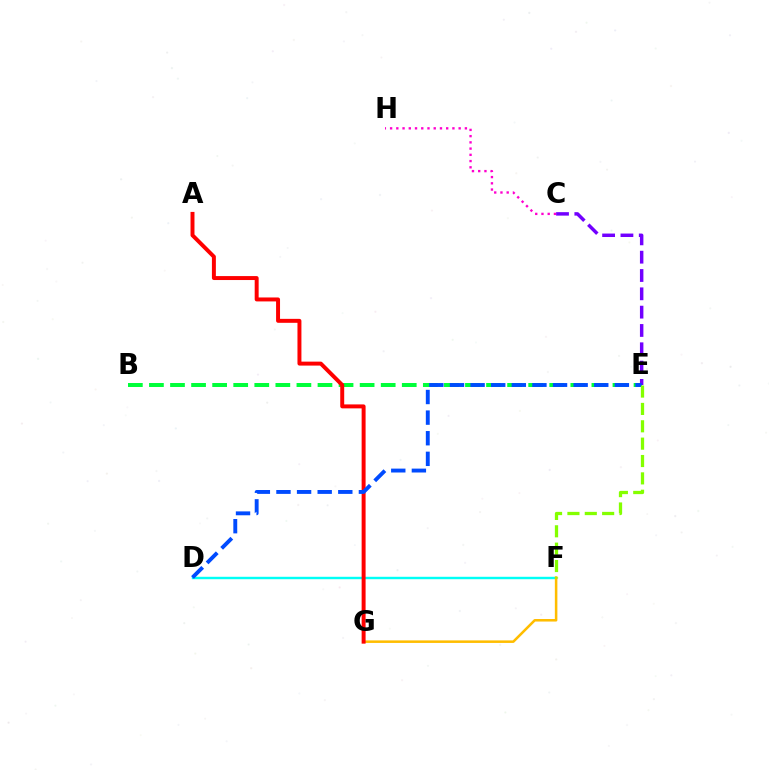{('B', 'E'): [{'color': '#00ff39', 'line_style': 'dashed', 'thickness': 2.86}], ('C', 'E'): [{'color': '#7200ff', 'line_style': 'dashed', 'thickness': 2.49}], ('D', 'F'): [{'color': '#00fff6', 'line_style': 'solid', 'thickness': 1.74}], ('F', 'G'): [{'color': '#ffbd00', 'line_style': 'solid', 'thickness': 1.83}], ('A', 'G'): [{'color': '#ff0000', 'line_style': 'solid', 'thickness': 2.85}], ('C', 'H'): [{'color': '#ff00cf', 'line_style': 'dotted', 'thickness': 1.69}], ('D', 'E'): [{'color': '#004bff', 'line_style': 'dashed', 'thickness': 2.8}], ('E', 'F'): [{'color': '#84ff00', 'line_style': 'dashed', 'thickness': 2.36}]}